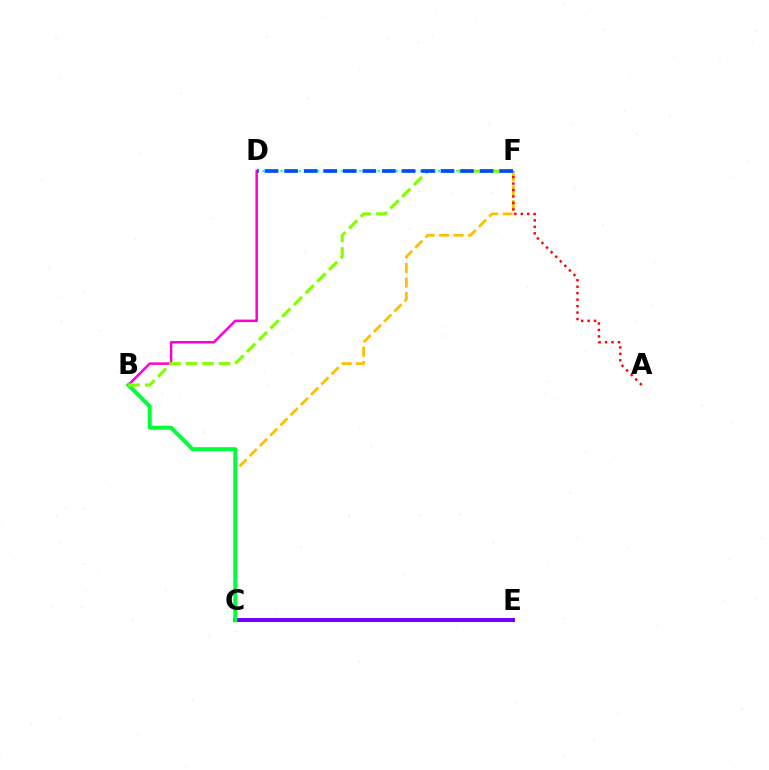{('C', 'F'): [{'color': '#ffbd00', 'line_style': 'dashed', 'thickness': 1.97}], ('B', 'D'): [{'color': '#ff00cf', 'line_style': 'solid', 'thickness': 1.8}], ('D', 'F'): [{'color': '#00fff6', 'line_style': 'dotted', 'thickness': 1.65}, {'color': '#004bff', 'line_style': 'dashed', 'thickness': 2.66}], ('C', 'E'): [{'color': '#7200ff', 'line_style': 'solid', 'thickness': 2.86}], ('B', 'C'): [{'color': '#00ff39', 'line_style': 'solid', 'thickness': 2.88}], ('A', 'F'): [{'color': '#ff0000', 'line_style': 'dotted', 'thickness': 1.76}], ('B', 'F'): [{'color': '#84ff00', 'line_style': 'dashed', 'thickness': 2.25}]}